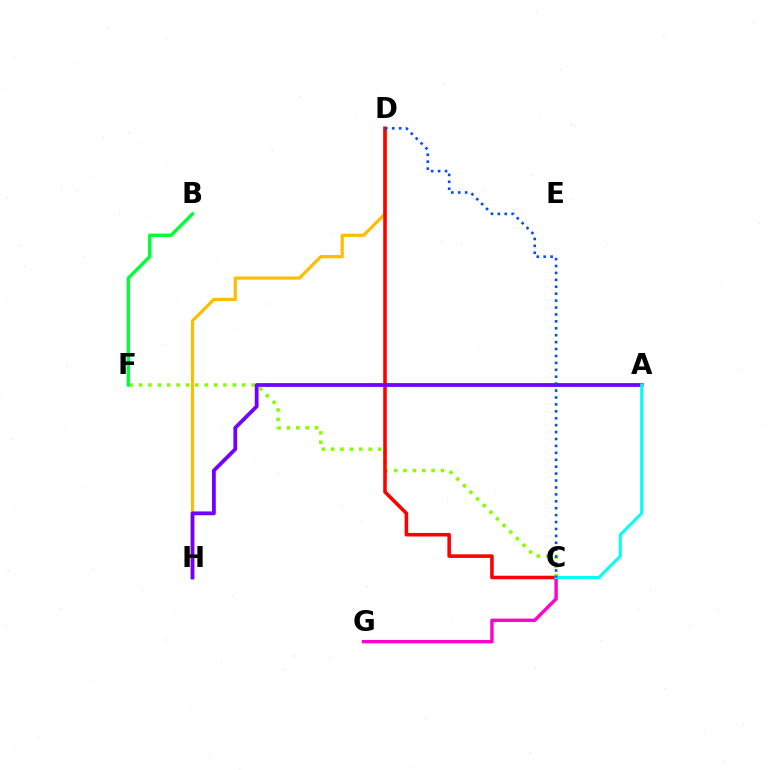{('C', 'F'): [{'color': '#84ff00', 'line_style': 'dotted', 'thickness': 2.55}], ('D', 'H'): [{'color': '#ffbd00', 'line_style': 'solid', 'thickness': 2.3}], ('C', 'D'): [{'color': '#ff0000', 'line_style': 'solid', 'thickness': 2.56}, {'color': '#004bff', 'line_style': 'dotted', 'thickness': 1.88}], ('B', 'F'): [{'color': '#00ff39', 'line_style': 'solid', 'thickness': 2.45}], ('C', 'G'): [{'color': '#ff00cf', 'line_style': 'solid', 'thickness': 2.45}], ('A', 'H'): [{'color': '#7200ff', 'line_style': 'solid', 'thickness': 2.73}], ('A', 'C'): [{'color': '#00fff6', 'line_style': 'solid', 'thickness': 2.17}]}